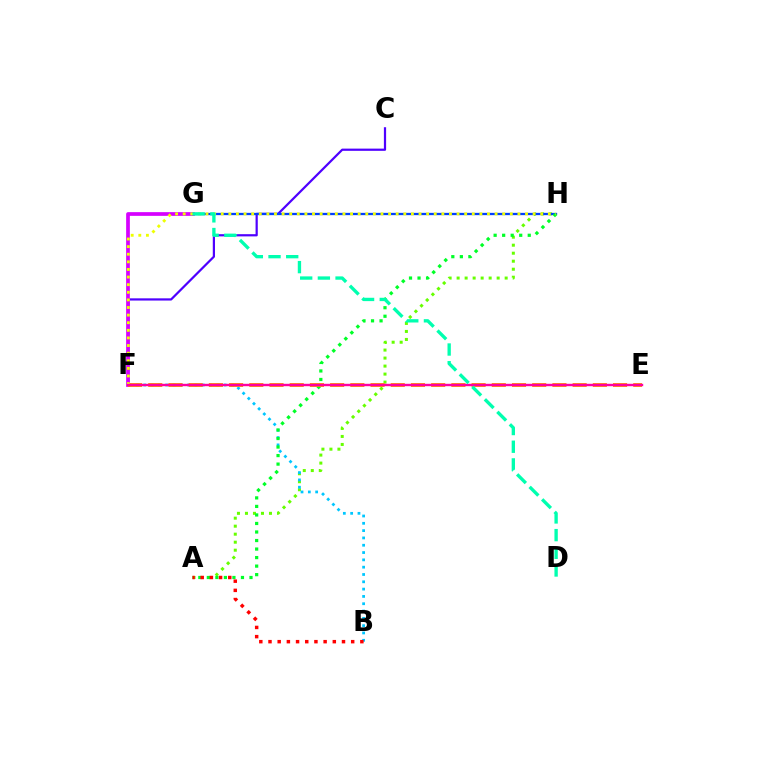{('A', 'H'): [{'color': '#66ff00', 'line_style': 'dotted', 'thickness': 2.18}, {'color': '#00ff27', 'line_style': 'dotted', 'thickness': 2.32}], ('C', 'F'): [{'color': '#4f00ff', 'line_style': 'solid', 'thickness': 1.6}], ('F', 'G'): [{'color': '#d600ff', 'line_style': 'solid', 'thickness': 2.67}], ('G', 'H'): [{'color': '#003fff', 'line_style': 'solid', 'thickness': 1.64}], ('B', 'F'): [{'color': '#00c7ff', 'line_style': 'dotted', 'thickness': 1.99}], ('E', 'F'): [{'color': '#ff8800', 'line_style': 'dashed', 'thickness': 2.75}, {'color': '#ff00a0', 'line_style': 'solid', 'thickness': 1.73}], ('F', 'H'): [{'color': '#eeff00', 'line_style': 'dotted', 'thickness': 2.07}], ('A', 'B'): [{'color': '#ff0000', 'line_style': 'dotted', 'thickness': 2.5}], ('D', 'G'): [{'color': '#00ffaf', 'line_style': 'dashed', 'thickness': 2.4}]}